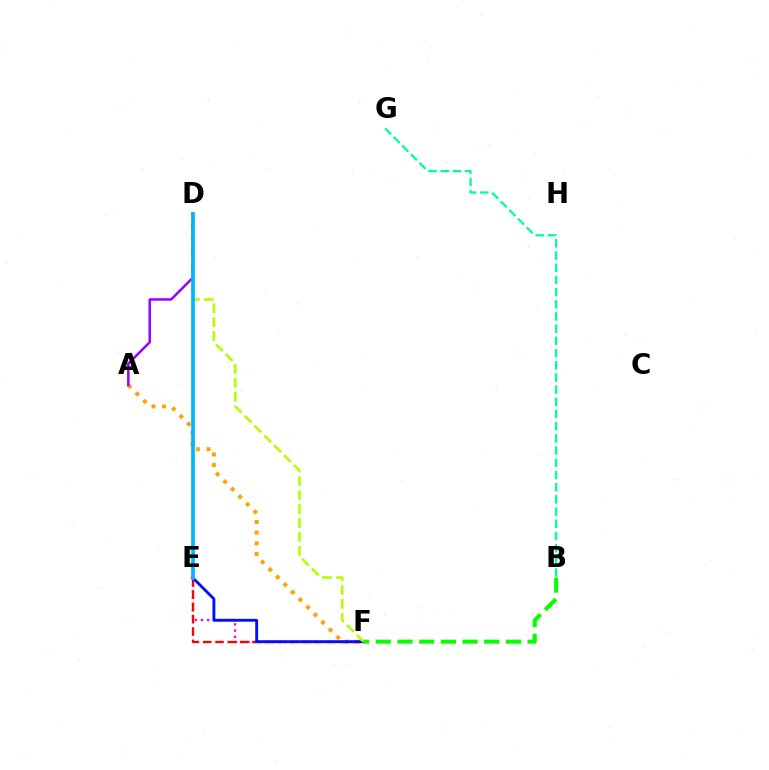{('E', 'F'): [{'color': '#ff00bd', 'line_style': 'dotted', 'thickness': 1.69}, {'color': '#ff0000', 'line_style': 'dashed', 'thickness': 1.67}, {'color': '#0010ff', 'line_style': 'solid', 'thickness': 2.06}], ('A', 'F'): [{'color': '#ffa500', 'line_style': 'dotted', 'thickness': 2.9}], ('A', 'D'): [{'color': '#9b00ff', 'line_style': 'solid', 'thickness': 1.8}], ('B', 'G'): [{'color': '#00ff9d', 'line_style': 'dashed', 'thickness': 1.66}], ('D', 'F'): [{'color': '#b3ff00', 'line_style': 'dashed', 'thickness': 1.89}], ('D', 'E'): [{'color': '#00b5ff', 'line_style': 'solid', 'thickness': 2.64}], ('B', 'F'): [{'color': '#08ff00', 'line_style': 'dashed', 'thickness': 2.95}]}